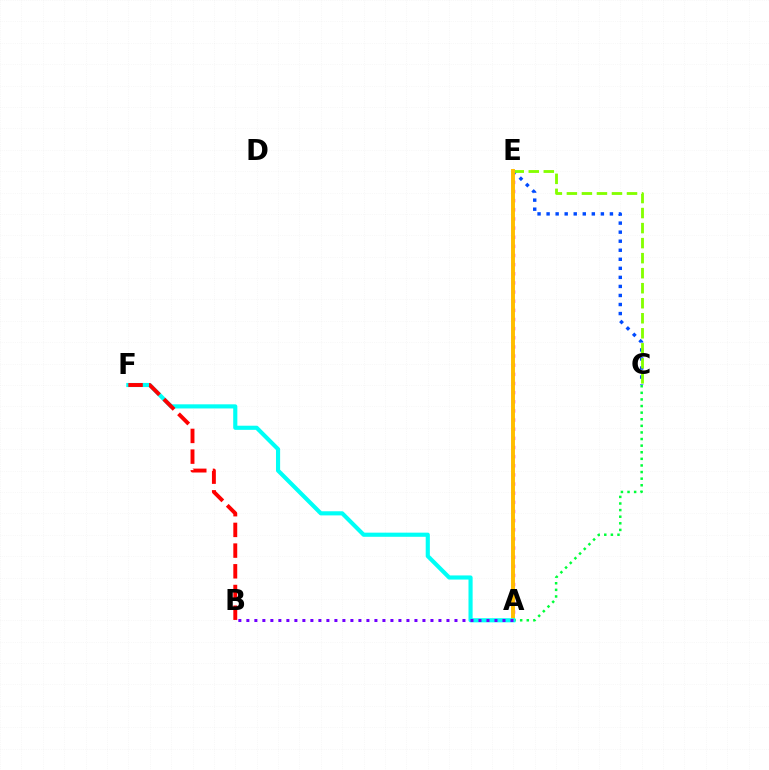{('A', 'E'): [{'color': '#ff00cf', 'line_style': 'dotted', 'thickness': 2.48}, {'color': '#ffbd00', 'line_style': 'solid', 'thickness': 2.82}], ('C', 'E'): [{'color': '#004bff', 'line_style': 'dotted', 'thickness': 2.46}, {'color': '#84ff00', 'line_style': 'dashed', 'thickness': 2.04}], ('A', 'C'): [{'color': '#00ff39', 'line_style': 'dotted', 'thickness': 1.79}], ('A', 'F'): [{'color': '#00fff6', 'line_style': 'solid', 'thickness': 2.97}], ('B', 'F'): [{'color': '#ff0000', 'line_style': 'dashed', 'thickness': 2.81}], ('A', 'B'): [{'color': '#7200ff', 'line_style': 'dotted', 'thickness': 2.17}]}